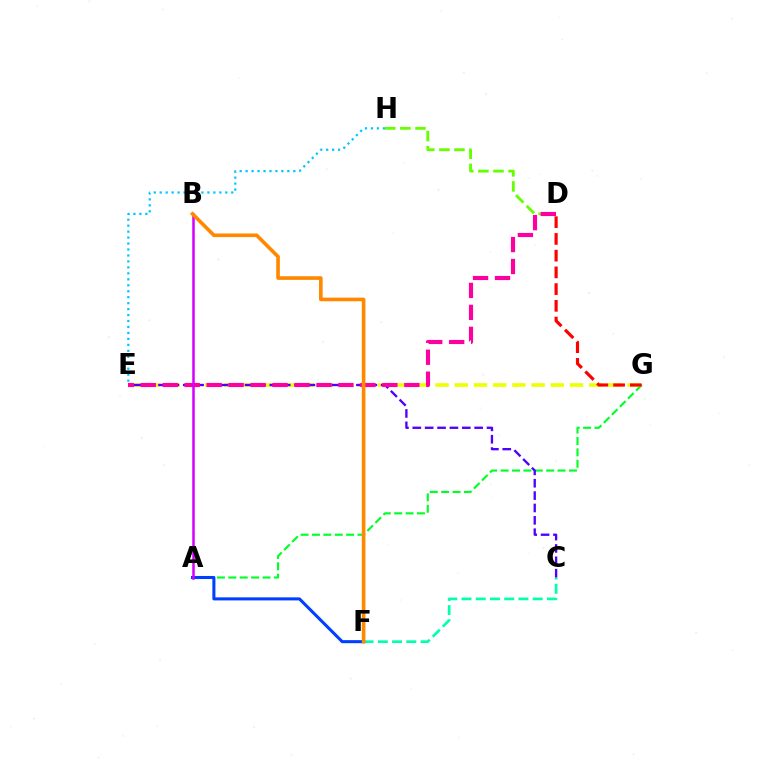{('D', 'H'): [{'color': '#66ff00', 'line_style': 'dashed', 'thickness': 2.05}], ('A', 'G'): [{'color': '#00ff27', 'line_style': 'dashed', 'thickness': 1.55}], ('E', 'G'): [{'color': '#eeff00', 'line_style': 'dashed', 'thickness': 2.61}], ('C', 'F'): [{'color': '#00ffaf', 'line_style': 'dashed', 'thickness': 1.93}], ('D', 'G'): [{'color': '#ff0000', 'line_style': 'dashed', 'thickness': 2.27}], ('A', 'F'): [{'color': '#003fff', 'line_style': 'solid', 'thickness': 2.2}], ('C', 'E'): [{'color': '#4f00ff', 'line_style': 'dashed', 'thickness': 1.68}], ('D', 'E'): [{'color': '#ff00a0', 'line_style': 'dashed', 'thickness': 2.98}], ('A', 'B'): [{'color': '#d600ff', 'line_style': 'solid', 'thickness': 1.82}], ('B', 'F'): [{'color': '#ff8800', 'line_style': 'solid', 'thickness': 2.61}], ('E', 'H'): [{'color': '#00c7ff', 'line_style': 'dotted', 'thickness': 1.62}]}